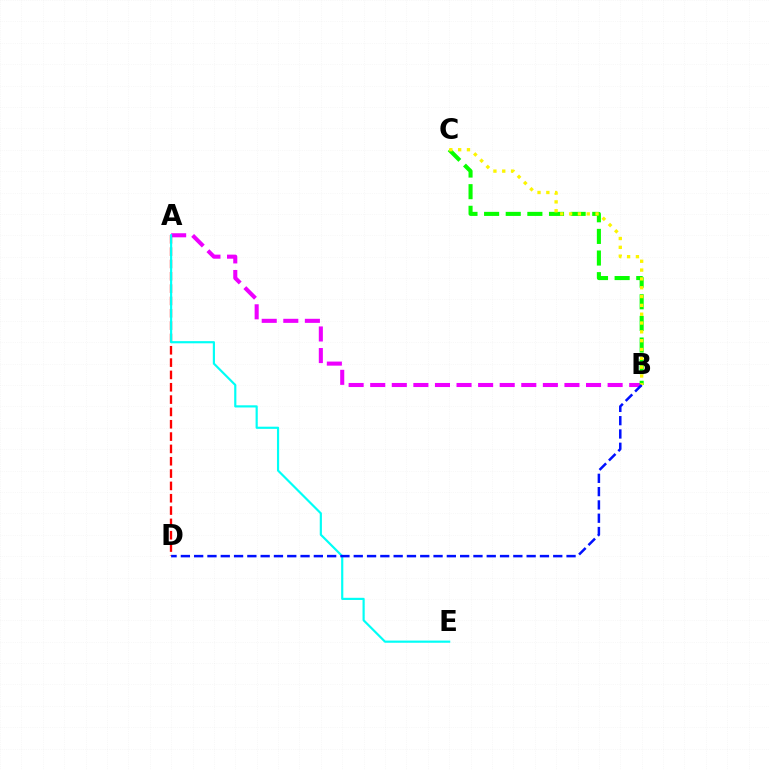{('A', 'B'): [{'color': '#ee00ff', 'line_style': 'dashed', 'thickness': 2.93}], ('B', 'C'): [{'color': '#08ff00', 'line_style': 'dashed', 'thickness': 2.94}, {'color': '#fcf500', 'line_style': 'dotted', 'thickness': 2.4}], ('A', 'D'): [{'color': '#ff0000', 'line_style': 'dashed', 'thickness': 1.67}], ('A', 'E'): [{'color': '#00fff6', 'line_style': 'solid', 'thickness': 1.57}], ('B', 'D'): [{'color': '#0010ff', 'line_style': 'dashed', 'thickness': 1.81}]}